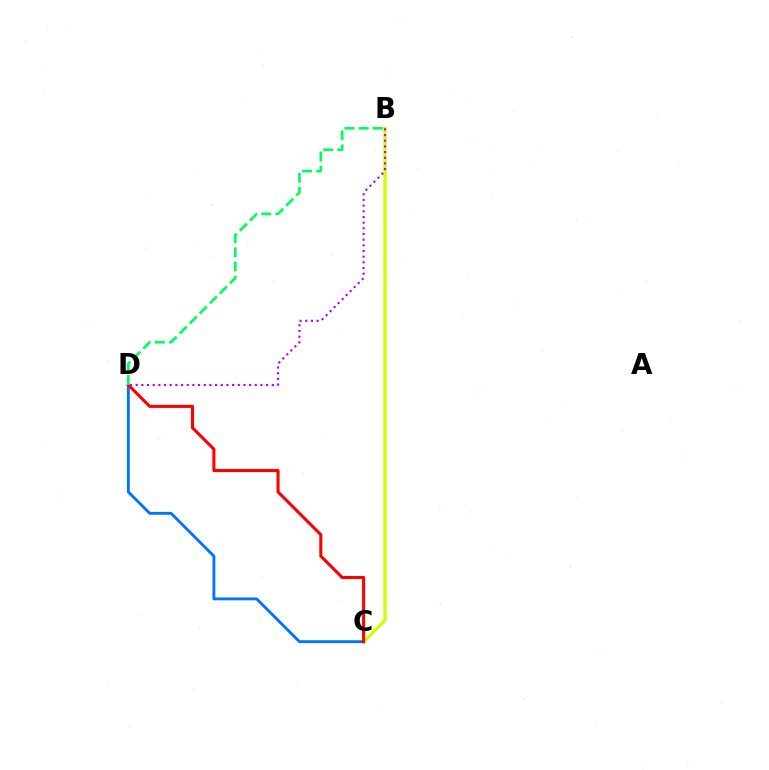{('B', 'C'): [{'color': '#d1ff00', 'line_style': 'solid', 'thickness': 2.36}], ('C', 'D'): [{'color': '#0074ff', 'line_style': 'solid', 'thickness': 2.06}, {'color': '#ff0000', 'line_style': 'solid', 'thickness': 2.21}], ('B', 'D'): [{'color': '#00ff5c', 'line_style': 'dashed', 'thickness': 1.93}, {'color': '#b900ff', 'line_style': 'dotted', 'thickness': 1.54}]}